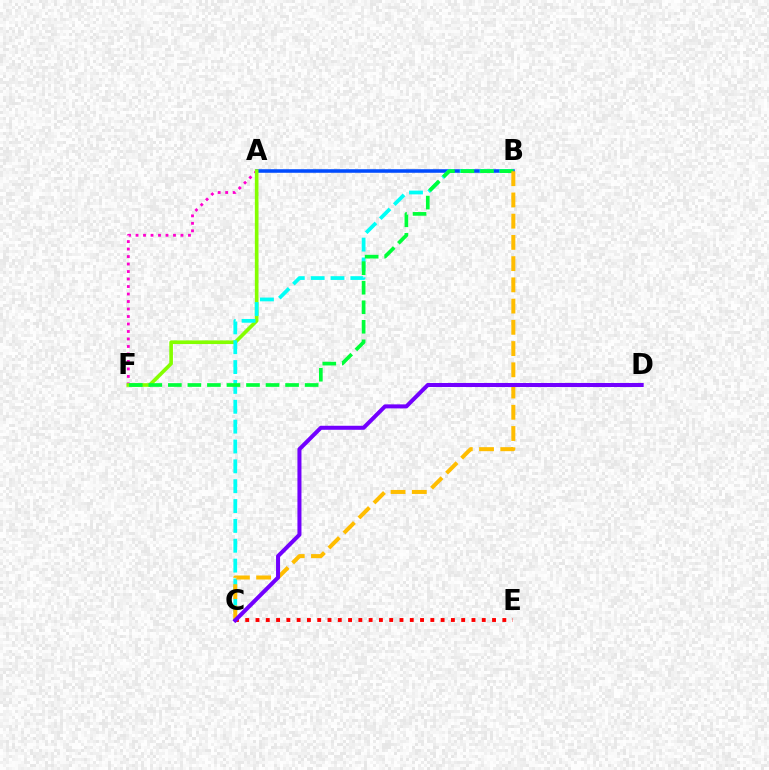{('A', 'F'): [{'color': '#ff00cf', 'line_style': 'dotted', 'thickness': 2.04}, {'color': '#84ff00', 'line_style': 'solid', 'thickness': 2.63}], ('A', 'B'): [{'color': '#004bff', 'line_style': 'solid', 'thickness': 2.55}], ('B', 'C'): [{'color': '#00fff6', 'line_style': 'dashed', 'thickness': 2.7}, {'color': '#ffbd00', 'line_style': 'dashed', 'thickness': 2.88}], ('B', 'F'): [{'color': '#00ff39', 'line_style': 'dashed', 'thickness': 2.65}], ('C', 'E'): [{'color': '#ff0000', 'line_style': 'dotted', 'thickness': 2.79}], ('C', 'D'): [{'color': '#7200ff', 'line_style': 'solid', 'thickness': 2.9}]}